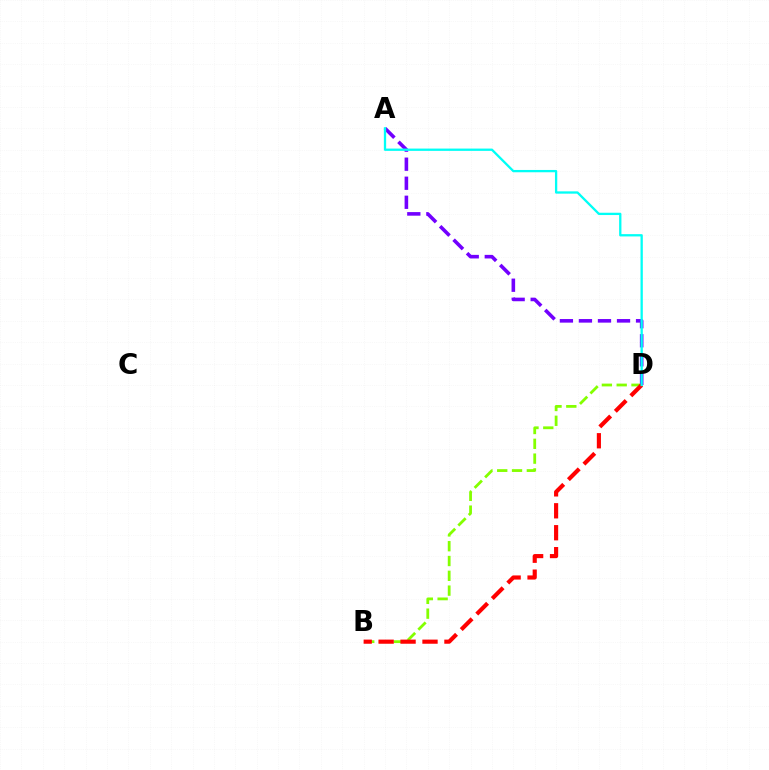{('B', 'D'): [{'color': '#84ff00', 'line_style': 'dashed', 'thickness': 2.01}, {'color': '#ff0000', 'line_style': 'dashed', 'thickness': 2.98}], ('A', 'D'): [{'color': '#7200ff', 'line_style': 'dashed', 'thickness': 2.59}, {'color': '#00fff6', 'line_style': 'solid', 'thickness': 1.66}]}